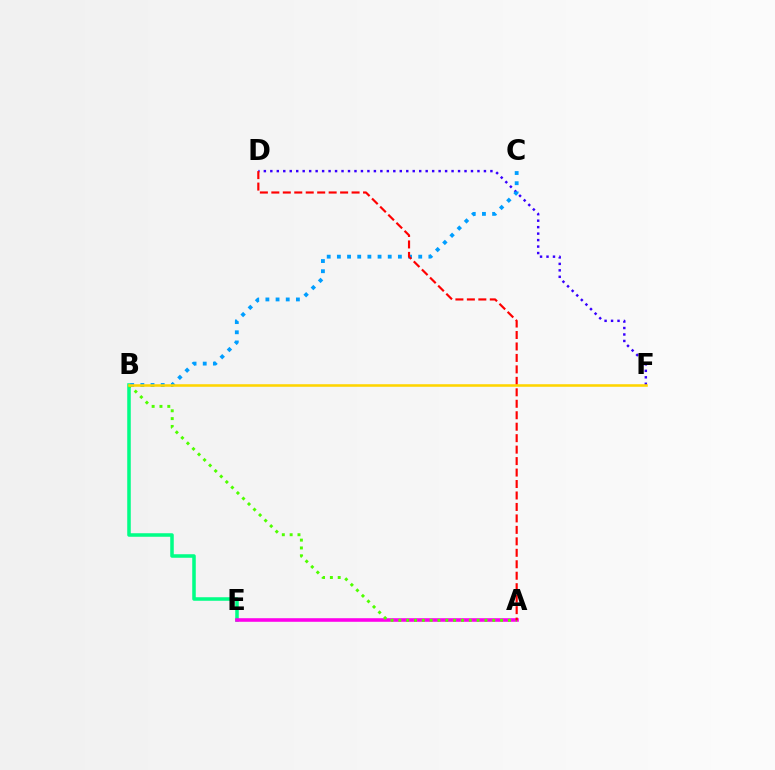{('B', 'E'): [{'color': '#00ff86', 'line_style': 'solid', 'thickness': 2.54}], ('A', 'E'): [{'color': '#ff00ed', 'line_style': 'solid', 'thickness': 2.57}], ('D', 'F'): [{'color': '#3700ff', 'line_style': 'dotted', 'thickness': 1.76}], ('A', 'B'): [{'color': '#4fff00', 'line_style': 'dotted', 'thickness': 2.13}], ('B', 'C'): [{'color': '#009eff', 'line_style': 'dotted', 'thickness': 2.76}], ('A', 'D'): [{'color': '#ff0000', 'line_style': 'dashed', 'thickness': 1.56}], ('B', 'F'): [{'color': '#ffd500', 'line_style': 'solid', 'thickness': 1.85}]}